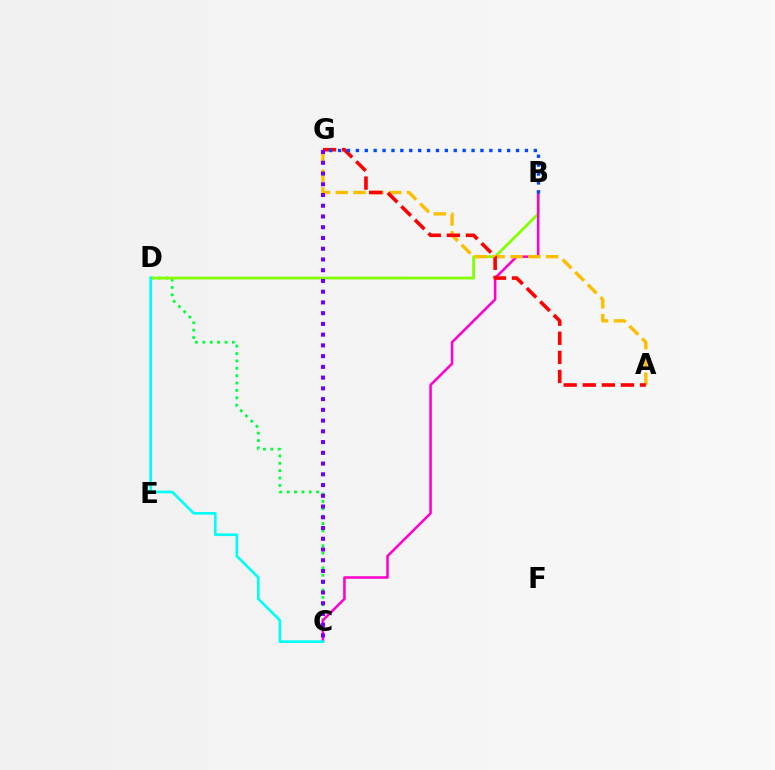{('C', 'D'): [{'color': '#00ff39', 'line_style': 'dotted', 'thickness': 2.01}, {'color': '#00fff6', 'line_style': 'solid', 'thickness': 1.91}], ('B', 'D'): [{'color': '#84ff00', 'line_style': 'solid', 'thickness': 2.01}], ('B', 'C'): [{'color': '#ff00cf', 'line_style': 'solid', 'thickness': 1.83}], ('A', 'G'): [{'color': '#ffbd00', 'line_style': 'dashed', 'thickness': 2.42}, {'color': '#ff0000', 'line_style': 'dashed', 'thickness': 2.59}], ('B', 'G'): [{'color': '#004bff', 'line_style': 'dotted', 'thickness': 2.42}], ('C', 'G'): [{'color': '#7200ff', 'line_style': 'dotted', 'thickness': 2.92}]}